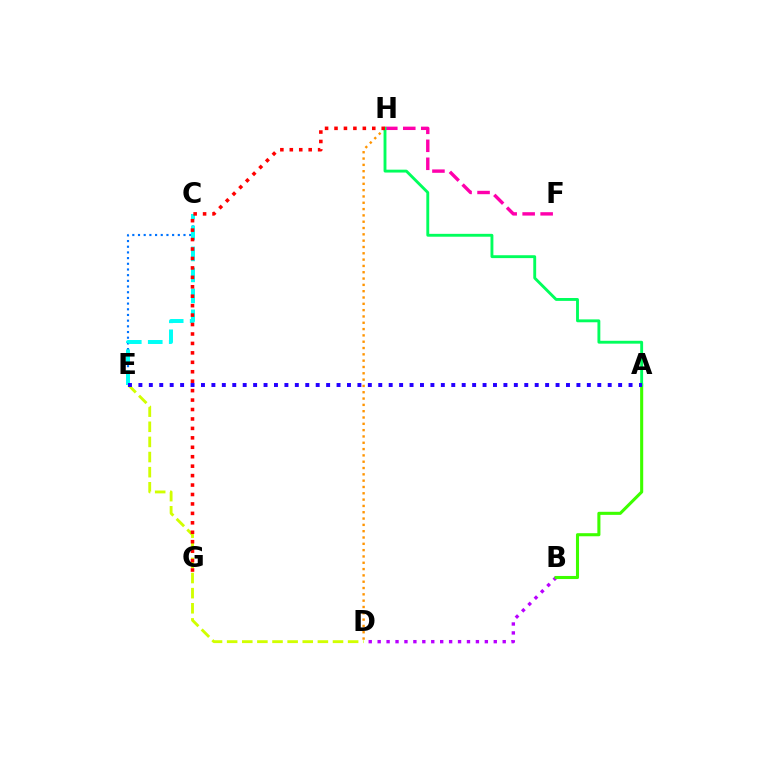{('B', 'D'): [{'color': '#b900ff', 'line_style': 'dotted', 'thickness': 2.43}], ('A', 'B'): [{'color': '#3dff00', 'line_style': 'solid', 'thickness': 2.22}], ('F', 'H'): [{'color': '#ff00ac', 'line_style': 'dashed', 'thickness': 2.44}], ('C', 'E'): [{'color': '#0074ff', 'line_style': 'dotted', 'thickness': 1.54}, {'color': '#00fff6', 'line_style': 'dashed', 'thickness': 2.85}], ('D', 'E'): [{'color': '#d1ff00', 'line_style': 'dashed', 'thickness': 2.05}], ('D', 'H'): [{'color': '#ff9400', 'line_style': 'dotted', 'thickness': 1.72}], ('A', 'H'): [{'color': '#00ff5c', 'line_style': 'solid', 'thickness': 2.07}], ('G', 'H'): [{'color': '#ff0000', 'line_style': 'dotted', 'thickness': 2.57}], ('A', 'E'): [{'color': '#2500ff', 'line_style': 'dotted', 'thickness': 2.83}]}